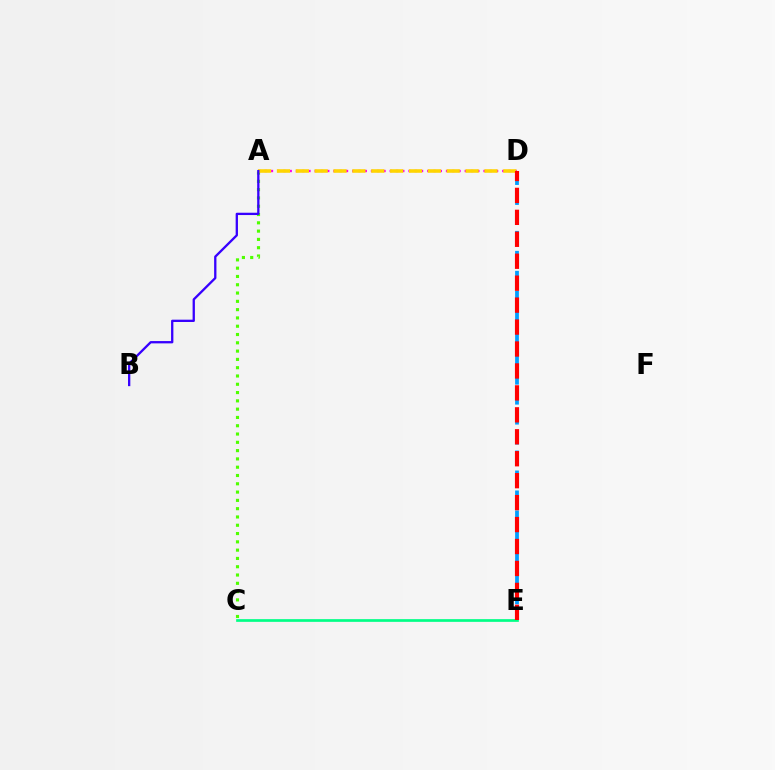{('A', 'C'): [{'color': '#4fff00', 'line_style': 'dotted', 'thickness': 2.25}], ('A', 'D'): [{'color': '#ff00ed', 'line_style': 'dotted', 'thickness': 1.7}, {'color': '#ffd500', 'line_style': 'dashed', 'thickness': 2.56}], ('D', 'E'): [{'color': '#009eff', 'line_style': 'dashed', 'thickness': 2.71}, {'color': '#ff0000', 'line_style': 'dashed', 'thickness': 2.98}], ('C', 'E'): [{'color': '#00ff86', 'line_style': 'solid', 'thickness': 1.94}], ('A', 'B'): [{'color': '#3700ff', 'line_style': 'solid', 'thickness': 1.66}]}